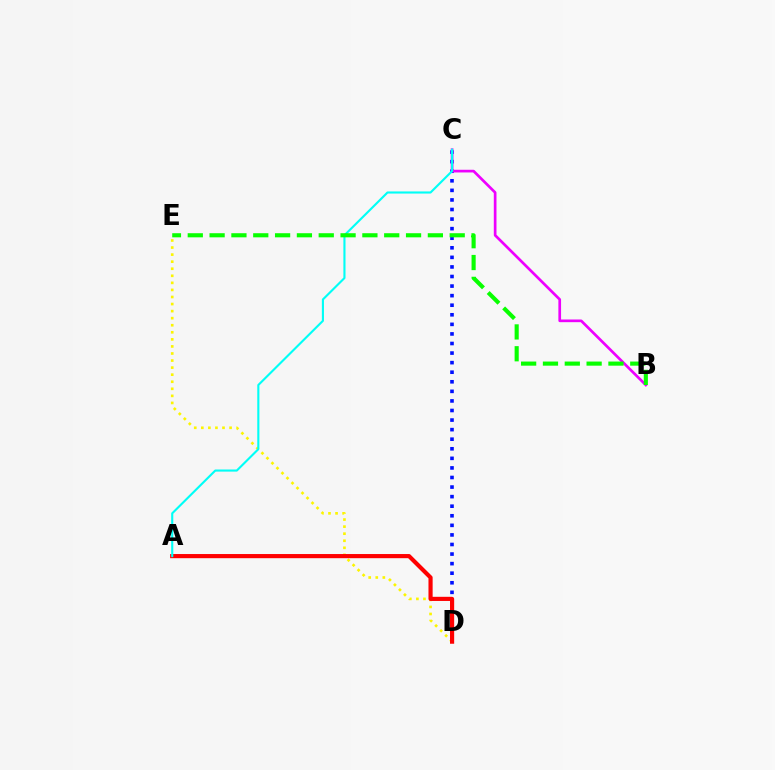{('D', 'E'): [{'color': '#fcf500', 'line_style': 'dotted', 'thickness': 1.92}], ('C', 'D'): [{'color': '#0010ff', 'line_style': 'dotted', 'thickness': 2.6}], ('B', 'C'): [{'color': '#ee00ff', 'line_style': 'solid', 'thickness': 1.93}], ('A', 'D'): [{'color': '#ff0000', 'line_style': 'solid', 'thickness': 2.99}], ('A', 'C'): [{'color': '#00fff6', 'line_style': 'solid', 'thickness': 1.52}], ('B', 'E'): [{'color': '#08ff00', 'line_style': 'dashed', 'thickness': 2.97}]}